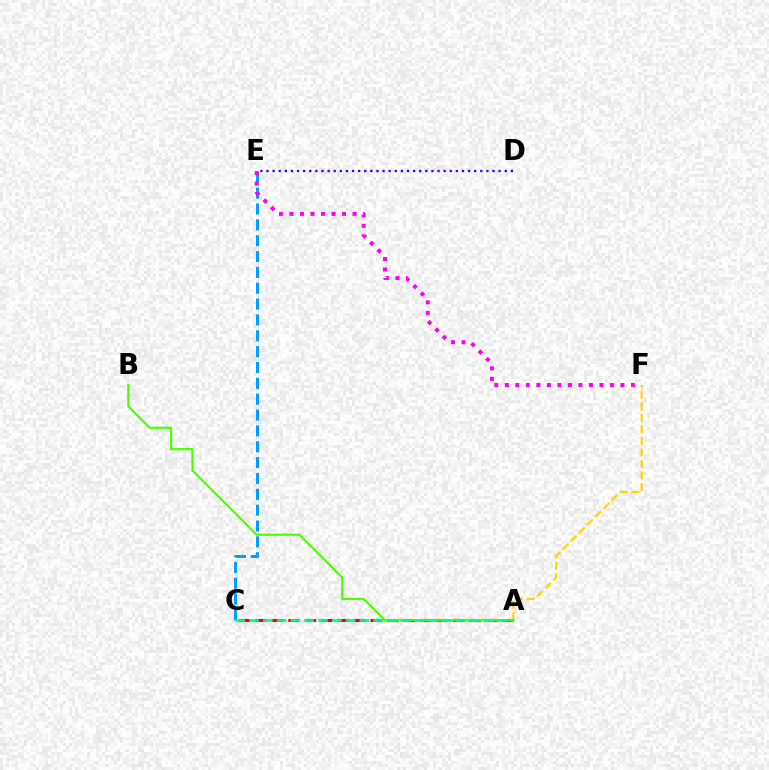{('D', 'E'): [{'color': '#3700ff', 'line_style': 'dotted', 'thickness': 1.66}], ('A', 'F'): [{'color': '#ffd500', 'line_style': 'dashed', 'thickness': 1.57}], ('A', 'C'): [{'color': '#ff0000', 'line_style': 'dashed', 'thickness': 2.23}, {'color': '#00ff86', 'line_style': 'dashed', 'thickness': 1.87}], ('C', 'E'): [{'color': '#009eff', 'line_style': 'dashed', 'thickness': 2.15}], ('A', 'B'): [{'color': '#4fff00', 'line_style': 'solid', 'thickness': 1.6}], ('E', 'F'): [{'color': '#ff00ed', 'line_style': 'dotted', 'thickness': 2.86}]}